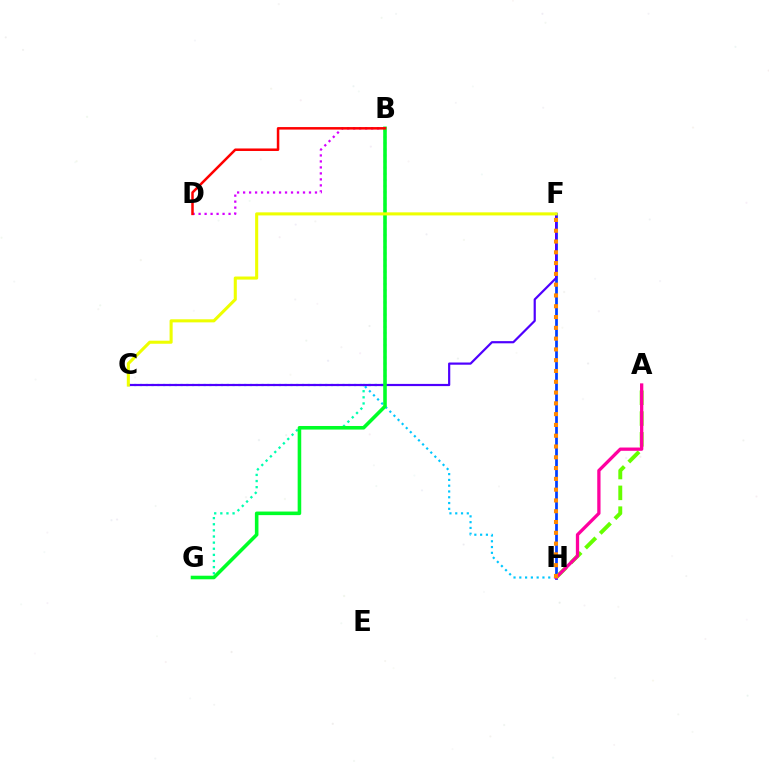{('B', 'G'): [{'color': '#00ffaf', 'line_style': 'dotted', 'thickness': 1.66}, {'color': '#00ff27', 'line_style': 'solid', 'thickness': 2.58}], ('B', 'D'): [{'color': '#d600ff', 'line_style': 'dotted', 'thickness': 1.63}, {'color': '#ff0000', 'line_style': 'solid', 'thickness': 1.81}], ('F', 'H'): [{'color': '#003fff', 'line_style': 'solid', 'thickness': 1.98}, {'color': '#ff8800', 'line_style': 'dotted', 'thickness': 2.93}], ('A', 'H'): [{'color': '#66ff00', 'line_style': 'dashed', 'thickness': 2.82}, {'color': '#ff00a0', 'line_style': 'solid', 'thickness': 2.36}], ('C', 'H'): [{'color': '#00c7ff', 'line_style': 'dotted', 'thickness': 1.57}], ('C', 'F'): [{'color': '#4f00ff', 'line_style': 'solid', 'thickness': 1.58}, {'color': '#eeff00', 'line_style': 'solid', 'thickness': 2.21}]}